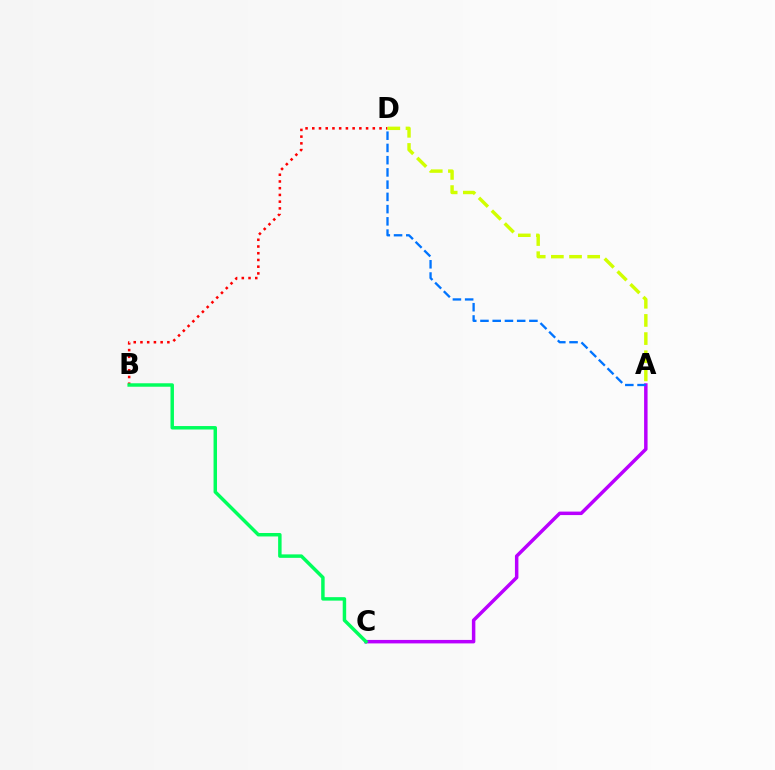{('A', 'C'): [{'color': '#b900ff', 'line_style': 'solid', 'thickness': 2.5}], ('B', 'D'): [{'color': '#ff0000', 'line_style': 'dotted', 'thickness': 1.83}], ('A', 'D'): [{'color': '#d1ff00', 'line_style': 'dashed', 'thickness': 2.47}, {'color': '#0074ff', 'line_style': 'dashed', 'thickness': 1.66}], ('B', 'C'): [{'color': '#00ff5c', 'line_style': 'solid', 'thickness': 2.49}]}